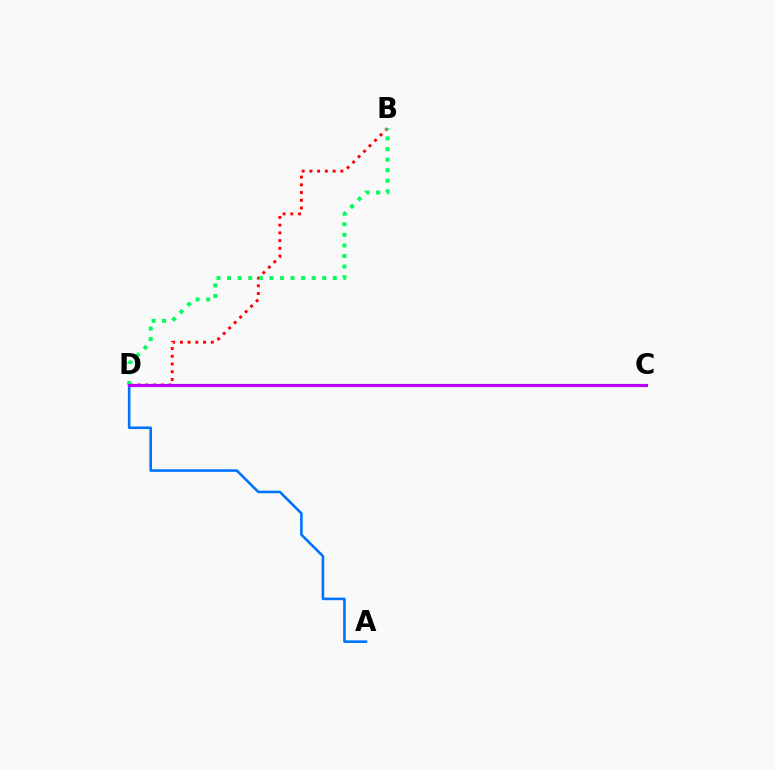{('B', 'D'): [{'color': '#ff0000', 'line_style': 'dotted', 'thickness': 2.1}, {'color': '#00ff5c', 'line_style': 'dotted', 'thickness': 2.87}], ('C', 'D'): [{'color': '#d1ff00', 'line_style': 'dashed', 'thickness': 1.9}, {'color': '#b900ff', 'line_style': 'solid', 'thickness': 2.25}], ('A', 'D'): [{'color': '#0074ff', 'line_style': 'solid', 'thickness': 1.87}]}